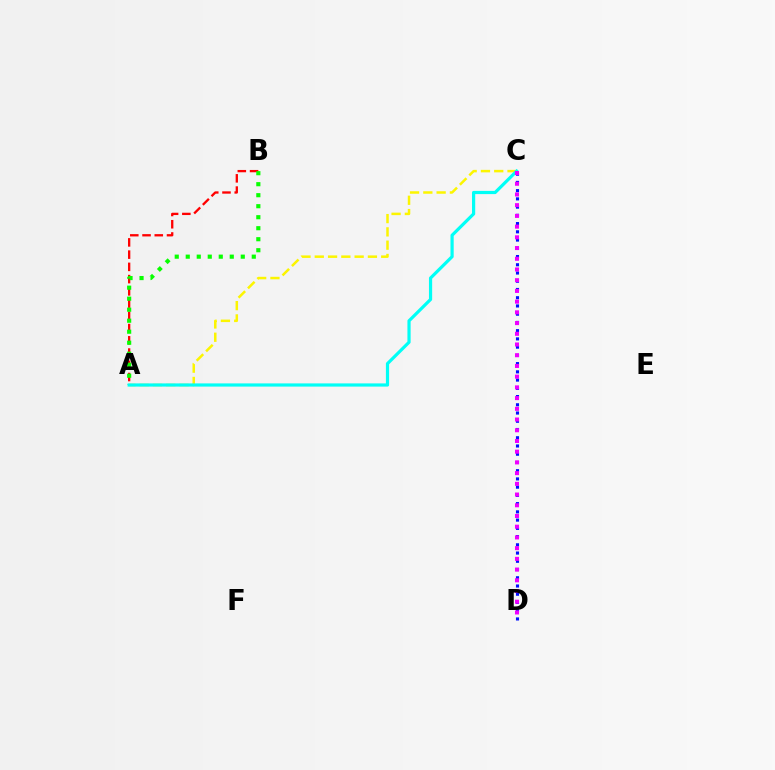{('A', 'B'): [{'color': '#ff0000', 'line_style': 'dashed', 'thickness': 1.66}, {'color': '#08ff00', 'line_style': 'dotted', 'thickness': 2.99}], ('A', 'C'): [{'color': '#fcf500', 'line_style': 'dashed', 'thickness': 1.81}, {'color': '#00fff6', 'line_style': 'solid', 'thickness': 2.3}], ('C', 'D'): [{'color': '#0010ff', 'line_style': 'dotted', 'thickness': 2.24}, {'color': '#ee00ff', 'line_style': 'dotted', 'thickness': 2.91}]}